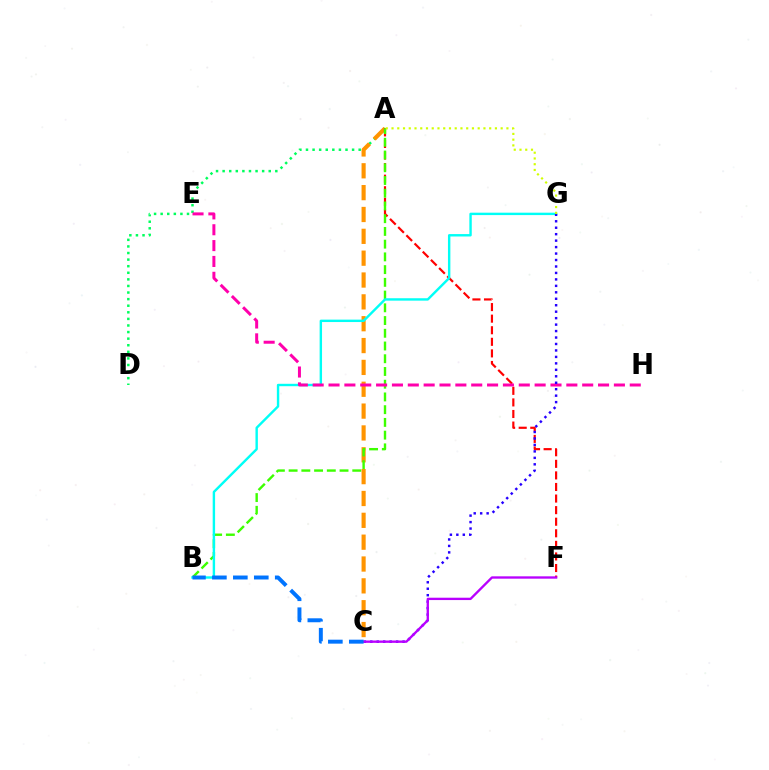{('A', 'D'): [{'color': '#00ff5c', 'line_style': 'dotted', 'thickness': 1.79}], ('A', 'C'): [{'color': '#ff9400', 'line_style': 'dashed', 'thickness': 2.97}], ('A', 'F'): [{'color': '#ff0000', 'line_style': 'dashed', 'thickness': 1.57}], ('A', 'B'): [{'color': '#3dff00', 'line_style': 'dashed', 'thickness': 1.73}], ('B', 'G'): [{'color': '#00fff6', 'line_style': 'solid', 'thickness': 1.74}], ('E', 'H'): [{'color': '#ff00ac', 'line_style': 'dashed', 'thickness': 2.15}], ('C', 'G'): [{'color': '#2500ff', 'line_style': 'dotted', 'thickness': 1.75}], ('C', 'F'): [{'color': '#b900ff', 'line_style': 'solid', 'thickness': 1.69}], ('B', 'C'): [{'color': '#0074ff', 'line_style': 'dashed', 'thickness': 2.85}], ('A', 'G'): [{'color': '#d1ff00', 'line_style': 'dotted', 'thickness': 1.56}]}